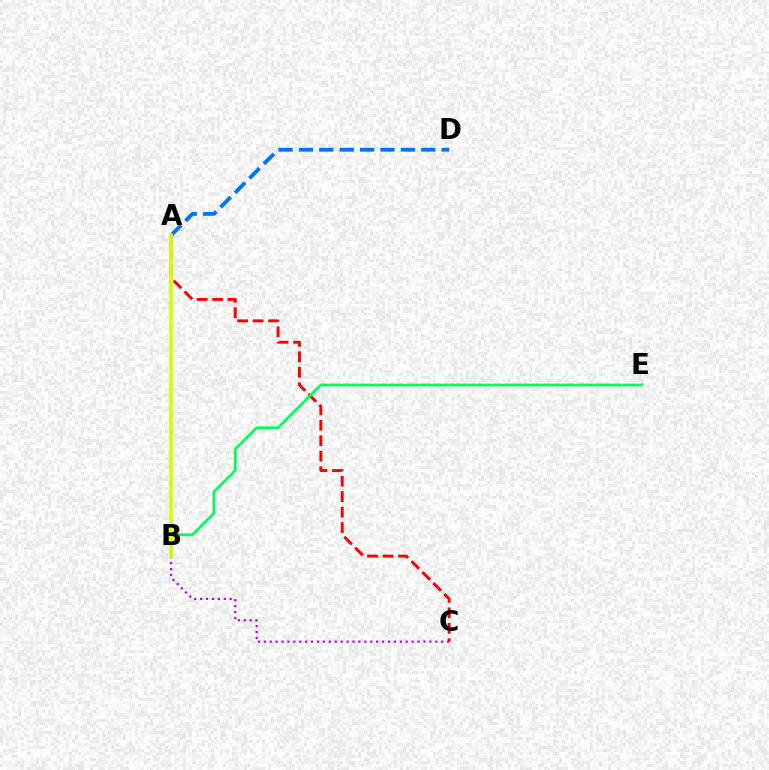{('A', 'D'): [{'color': '#0074ff', 'line_style': 'dashed', 'thickness': 2.77}], ('B', 'C'): [{'color': '#b900ff', 'line_style': 'dotted', 'thickness': 1.61}], ('A', 'C'): [{'color': '#ff0000', 'line_style': 'dashed', 'thickness': 2.1}], ('B', 'E'): [{'color': '#00ff5c', 'line_style': 'solid', 'thickness': 1.95}], ('A', 'B'): [{'color': '#d1ff00', 'line_style': 'solid', 'thickness': 2.57}]}